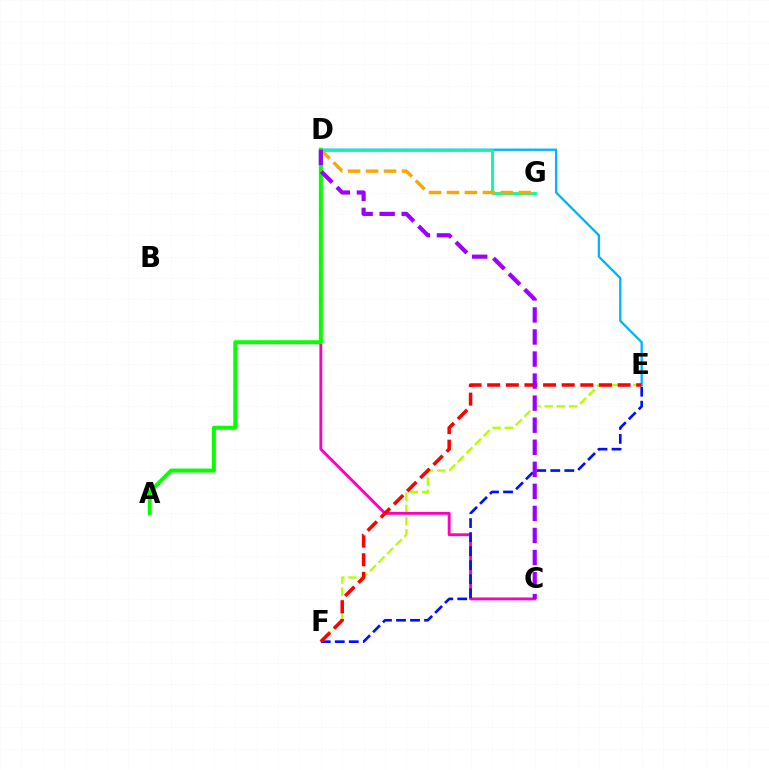{('D', 'E'): [{'color': '#00b5ff', 'line_style': 'solid', 'thickness': 1.67}], ('E', 'F'): [{'color': '#b3ff00', 'line_style': 'dashed', 'thickness': 1.66}, {'color': '#0010ff', 'line_style': 'dashed', 'thickness': 1.9}, {'color': '#ff0000', 'line_style': 'dashed', 'thickness': 2.53}], ('C', 'D'): [{'color': '#ff00bd', 'line_style': 'solid', 'thickness': 2.07}, {'color': '#9b00ff', 'line_style': 'dashed', 'thickness': 3.0}], ('D', 'G'): [{'color': '#00ff9d', 'line_style': 'solid', 'thickness': 2.05}, {'color': '#ffa500', 'line_style': 'dashed', 'thickness': 2.44}], ('A', 'D'): [{'color': '#08ff00', 'line_style': 'solid', 'thickness': 2.86}]}